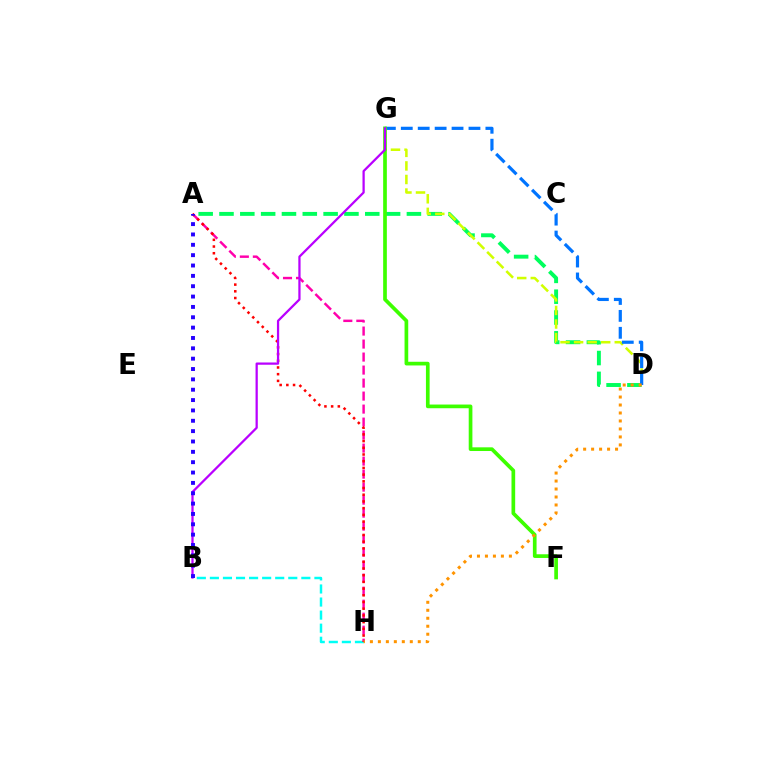{('A', 'D'): [{'color': '#00ff5c', 'line_style': 'dashed', 'thickness': 2.83}], ('B', 'H'): [{'color': '#00fff6', 'line_style': 'dashed', 'thickness': 1.77}], ('D', 'G'): [{'color': '#d1ff00', 'line_style': 'dashed', 'thickness': 1.84}, {'color': '#0074ff', 'line_style': 'dashed', 'thickness': 2.3}], ('A', 'H'): [{'color': '#ff00ac', 'line_style': 'dashed', 'thickness': 1.77}, {'color': '#ff0000', 'line_style': 'dotted', 'thickness': 1.82}], ('F', 'G'): [{'color': '#3dff00', 'line_style': 'solid', 'thickness': 2.66}], ('B', 'G'): [{'color': '#b900ff', 'line_style': 'solid', 'thickness': 1.62}], ('D', 'H'): [{'color': '#ff9400', 'line_style': 'dotted', 'thickness': 2.17}], ('A', 'B'): [{'color': '#2500ff', 'line_style': 'dotted', 'thickness': 2.81}]}